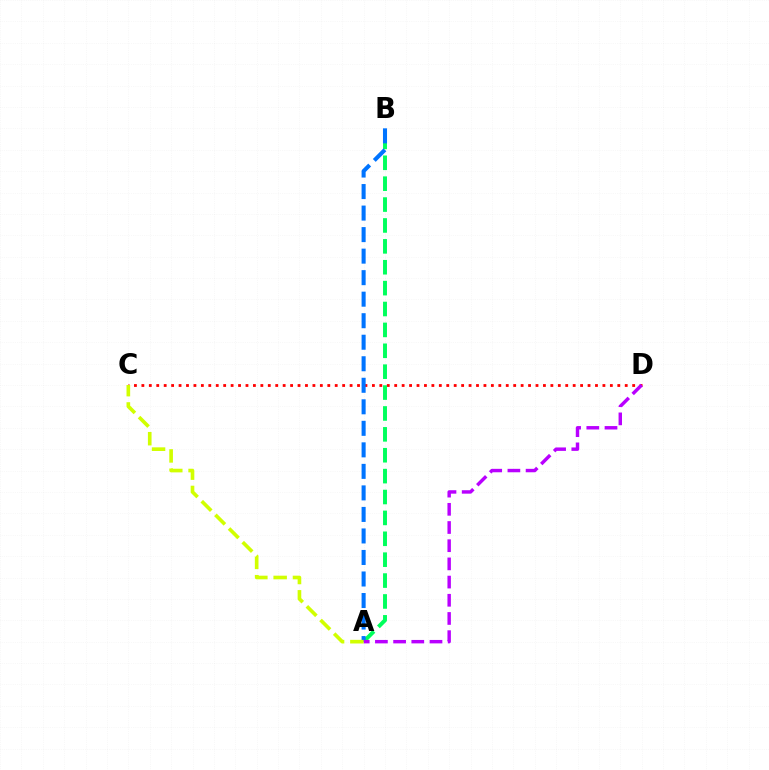{('C', 'D'): [{'color': '#ff0000', 'line_style': 'dotted', 'thickness': 2.02}], ('A', 'B'): [{'color': '#00ff5c', 'line_style': 'dashed', 'thickness': 2.84}, {'color': '#0074ff', 'line_style': 'dashed', 'thickness': 2.92}], ('A', 'D'): [{'color': '#b900ff', 'line_style': 'dashed', 'thickness': 2.47}], ('A', 'C'): [{'color': '#d1ff00', 'line_style': 'dashed', 'thickness': 2.62}]}